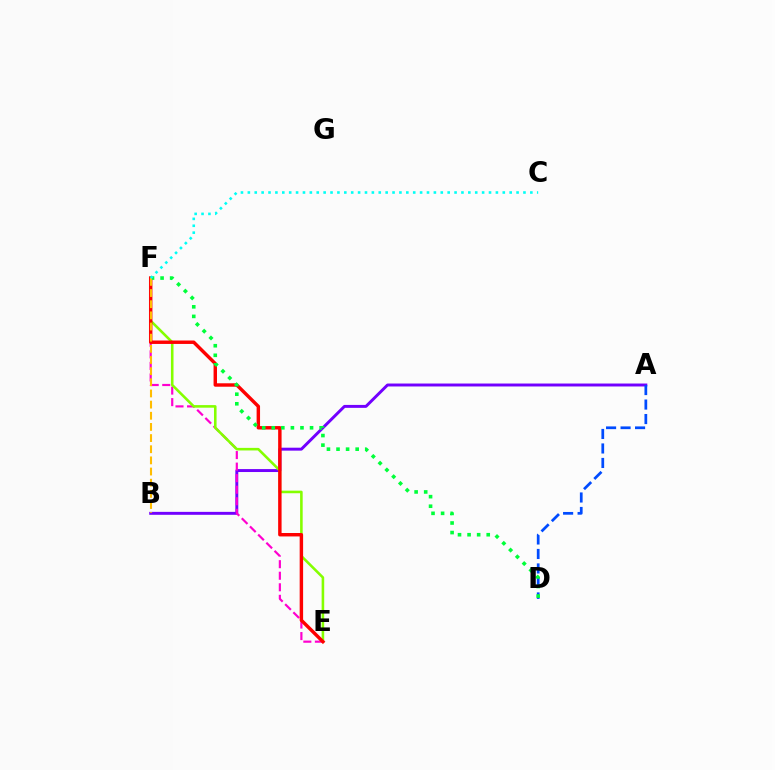{('A', 'B'): [{'color': '#7200ff', 'line_style': 'solid', 'thickness': 2.12}], ('E', 'F'): [{'color': '#ff00cf', 'line_style': 'dashed', 'thickness': 1.57}, {'color': '#84ff00', 'line_style': 'solid', 'thickness': 1.86}, {'color': '#ff0000', 'line_style': 'solid', 'thickness': 2.47}], ('A', 'D'): [{'color': '#004bff', 'line_style': 'dashed', 'thickness': 1.97}], ('D', 'F'): [{'color': '#00ff39', 'line_style': 'dotted', 'thickness': 2.6}], ('B', 'F'): [{'color': '#ffbd00', 'line_style': 'dashed', 'thickness': 1.52}], ('C', 'F'): [{'color': '#00fff6', 'line_style': 'dotted', 'thickness': 1.87}]}